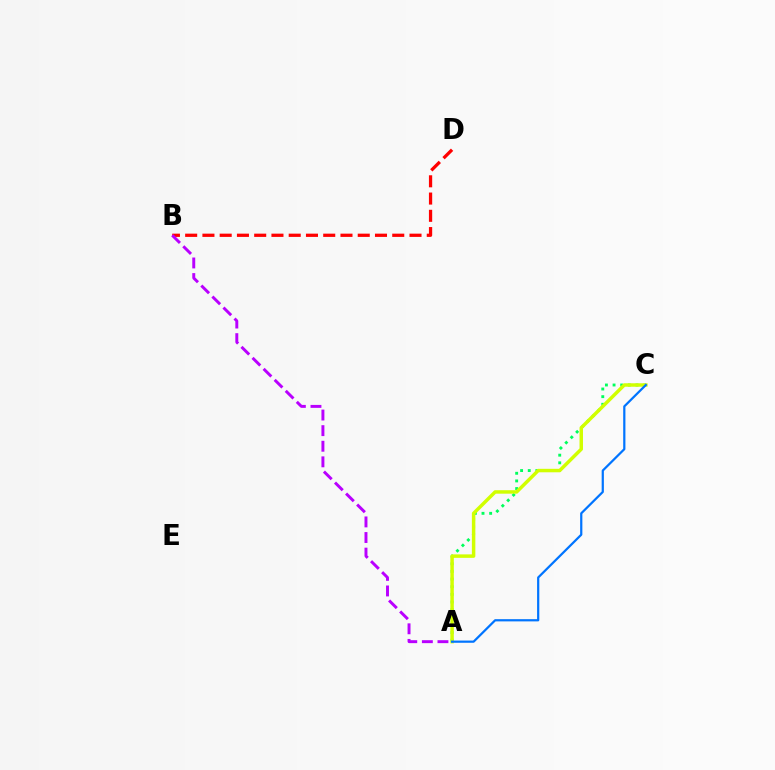{('B', 'D'): [{'color': '#ff0000', 'line_style': 'dashed', 'thickness': 2.34}], ('A', 'C'): [{'color': '#00ff5c', 'line_style': 'dotted', 'thickness': 2.08}, {'color': '#d1ff00', 'line_style': 'solid', 'thickness': 2.5}, {'color': '#0074ff', 'line_style': 'solid', 'thickness': 1.6}], ('A', 'B'): [{'color': '#b900ff', 'line_style': 'dashed', 'thickness': 2.12}]}